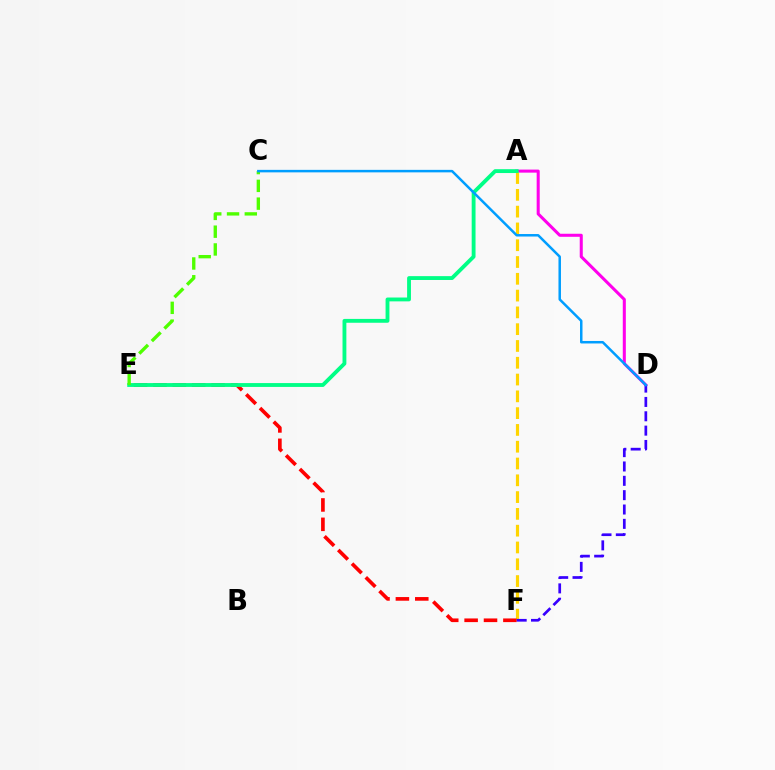{('A', 'D'): [{'color': '#ff00ed', 'line_style': 'solid', 'thickness': 2.2}], ('A', 'F'): [{'color': '#ffd500', 'line_style': 'dashed', 'thickness': 2.28}], ('E', 'F'): [{'color': '#ff0000', 'line_style': 'dashed', 'thickness': 2.63}], ('A', 'E'): [{'color': '#00ff86', 'line_style': 'solid', 'thickness': 2.77}], ('D', 'F'): [{'color': '#3700ff', 'line_style': 'dashed', 'thickness': 1.95}], ('C', 'E'): [{'color': '#4fff00', 'line_style': 'dashed', 'thickness': 2.41}], ('C', 'D'): [{'color': '#009eff', 'line_style': 'solid', 'thickness': 1.8}]}